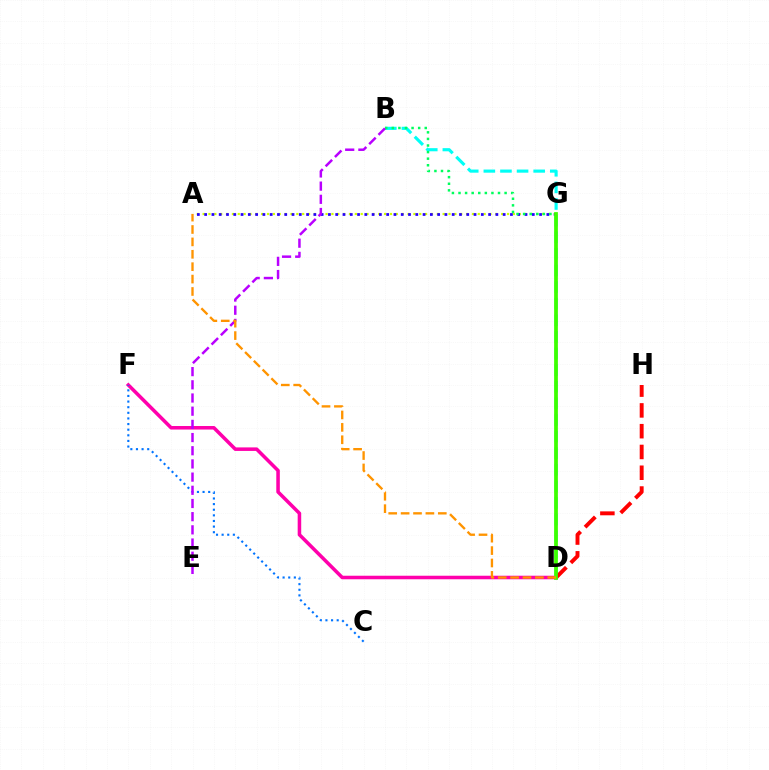{('D', 'F'): [{'color': '#ff00ac', 'line_style': 'solid', 'thickness': 2.55}], ('A', 'G'): [{'color': '#d1ff00', 'line_style': 'dotted', 'thickness': 1.59}, {'color': '#2500ff', 'line_style': 'dotted', 'thickness': 1.98}], ('B', 'D'): [{'color': '#00fff6', 'line_style': 'dashed', 'thickness': 2.26}], ('B', 'G'): [{'color': '#00ff5c', 'line_style': 'dotted', 'thickness': 1.79}], ('C', 'F'): [{'color': '#0074ff', 'line_style': 'dotted', 'thickness': 1.53}], ('D', 'H'): [{'color': '#ff0000', 'line_style': 'dashed', 'thickness': 2.82}], ('B', 'E'): [{'color': '#b900ff', 'line_style': 'dashed', 'thickness': 1.79}], ('D', 'G'): [{'color': '#3dff00', 'line_style': 'solid', 'thickness': 2.7}], ('A', 'D'): [{'color': '#ff9400', 'line_style': 'dashed', 'thickness': 1.68}]}